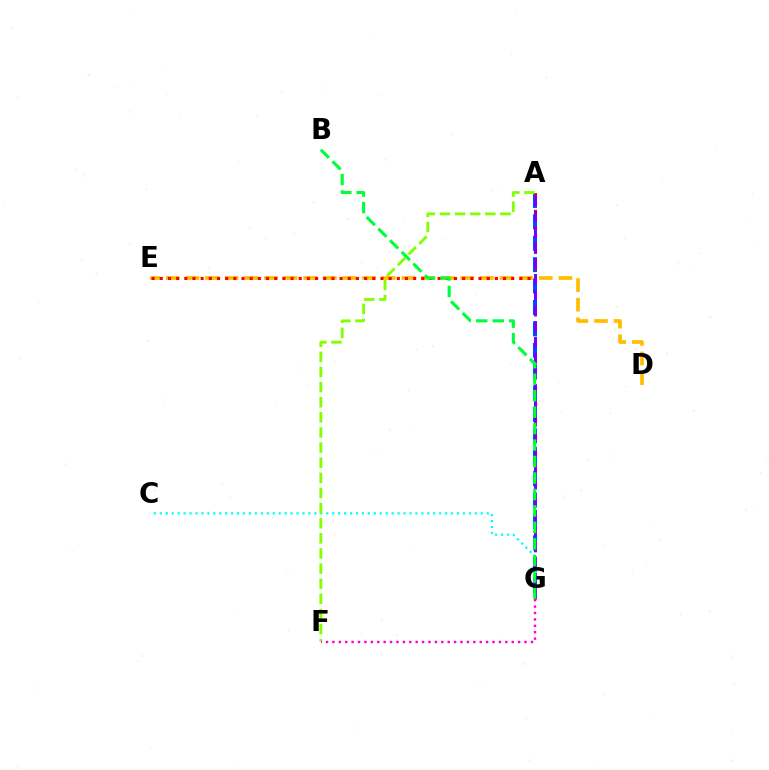{('C', 'G'): [{'color': '#00fff6', 'line_style': 'dotted', 'thickness': 1.62}], ('A', 'G'): [{'color': '#004bff', 'line_style': 'dashed', 'thickness': 2.91}, {'color': '#7200ff', 'line_style': 'dashed', 'thickness': 2.14}], ('D', 'E'): [{'color': '#ffbd00', 'line_style': 'dashed', 'thickness': 2.67}], ('A', 'E'): [{'color': '#ff0000', 'line_style': 'dotted', 'thickness': 2.22}], ('B', 'G'): [{'color': '#00ff39', 'line_style': 'dashed', 'thickness': 2.24}], ('A', 'F'): [{'color': '#84ff00', 'line_style': 'dashed', 'thickness': 2.05}], ('F', 'G'): [{'color': '#ff00cf', 'line_style': 'dotted', 'thickness': 1.74}]}